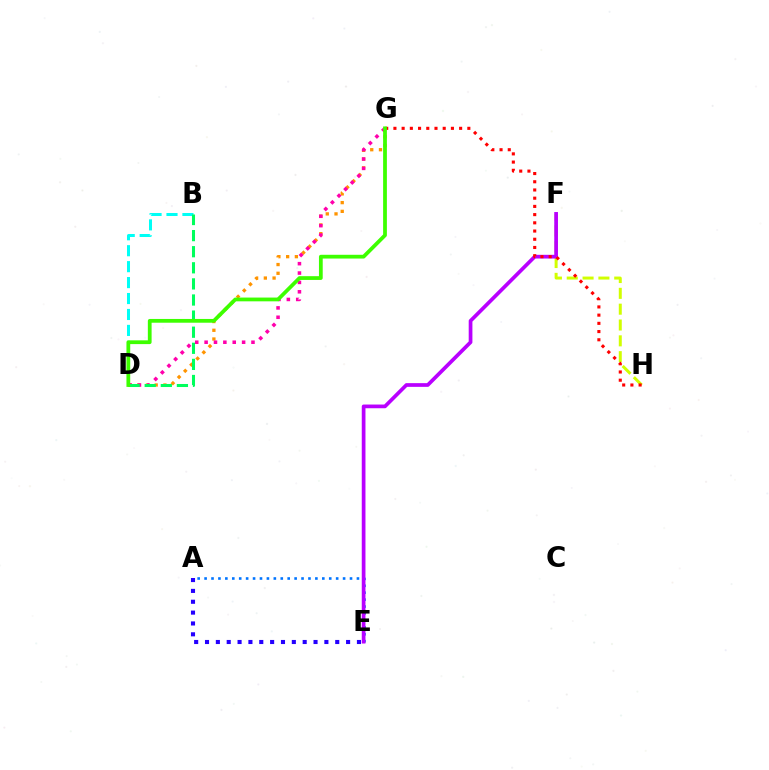{('A', 'E'): [{'color': '#2500ff', 'line_style': 'dotted', 'thickness': 2.95}, {'color': '#0074ff', 'line_style': 'dotted', 'thickness': 1.88}], ('B', 'D'): [{'color': '#00fff6', 'line_style': 'dashed', 'thickness': 2.17}, {'color': '#00ff5c', 'line_style': 'dashed', 'thickness': 2.19}], ('F', 'H'): [{'color': '#d1ff00', 'line_style': 'dashed', 'thickness': 2.15}], ('E', 'F'): [{'color': '#b900ff', 'line_style': 'solid', 'thickness': 2.67}], ('D', 'G'): [{'color': '#ff9400', 'line_style': 'dotted', 'thickness': 2.37}, {'color': '#ff00ac', 'line_style': 'dotted', 'thickness': 2.55}, {'color': '#3dff00', 'line_style': 'solid', 'thickness': 2.71}], ('G', 'H'): [{'color': '#ff0000', 'line_style': 'dotted', 'thickness': 2.23}]}